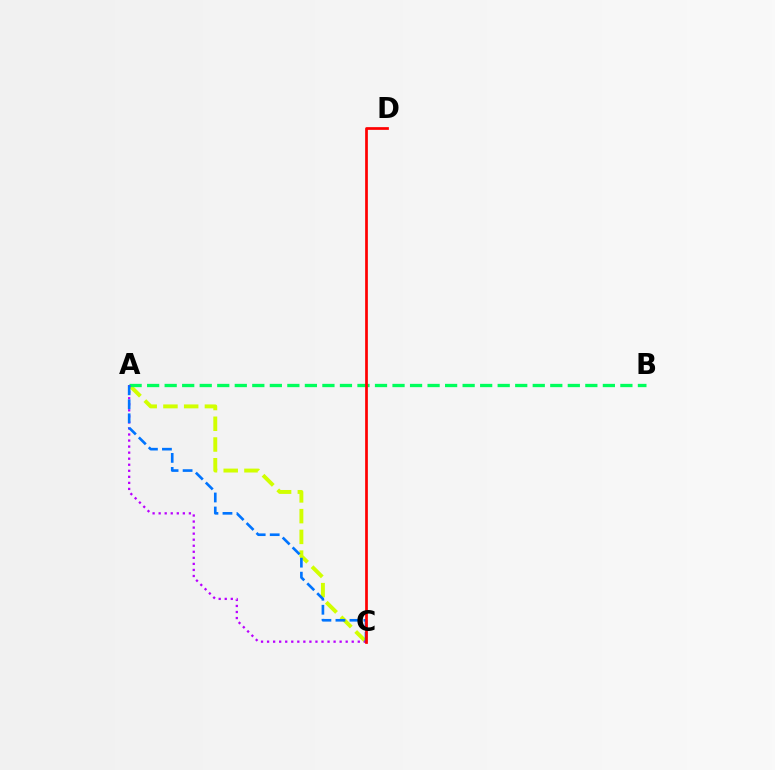{('A', 'C'): [{'color': '#d1ff00', 'line_style': 'dashed', 'thickness': 2.82}, {'color': '#b900ff', 'line_style': 'dotted', 'thickness': 1.64}, {'color': '#0074ff', 'line_style': 'dashed', 'thickness': 1.9}], ('A', 'B'): [{'color': '#00ff5c', 'line_style': 'dashed', 'thickness': 2.38}], ('C', 'D'): [{'color': '#ff0000', 'line_style': 'solid', 'thickness': 1.96}]}